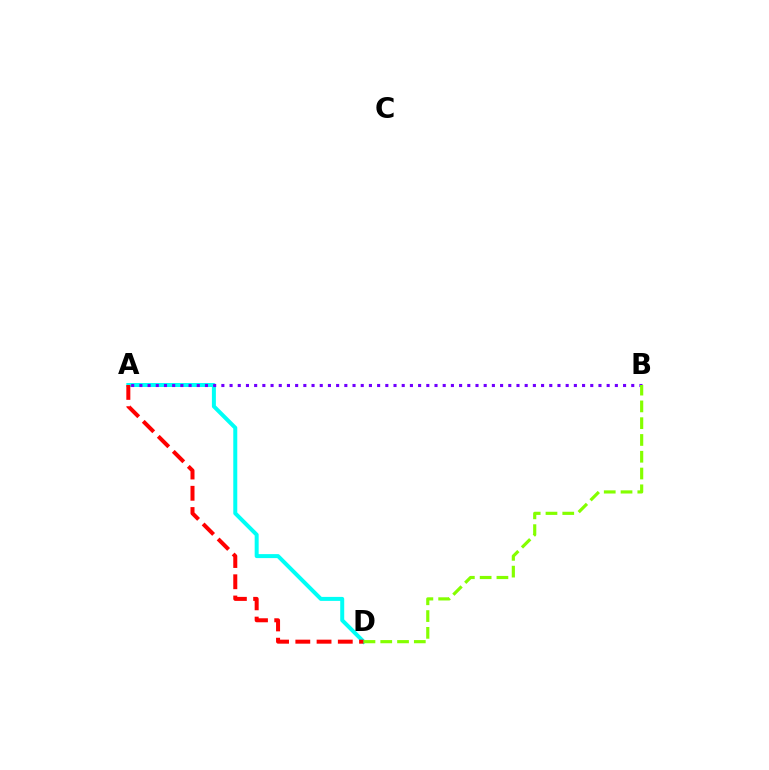{('A', 'D'): [{'color': '#00fff6', 'line_style': 'solid', 'thickness': 2.87}, {'color': '#ff0000', 'line_style': 'dashed', 'thickness': 2.89}], ('A', 'B'): [{'color': '#7200ff', 'line_style': 'dotted', 'thickness': 2.23}], ('B', 'D'): [{'color': '#84ff00', 'line_style': 'dashed', 'thickness': 2.28}]}